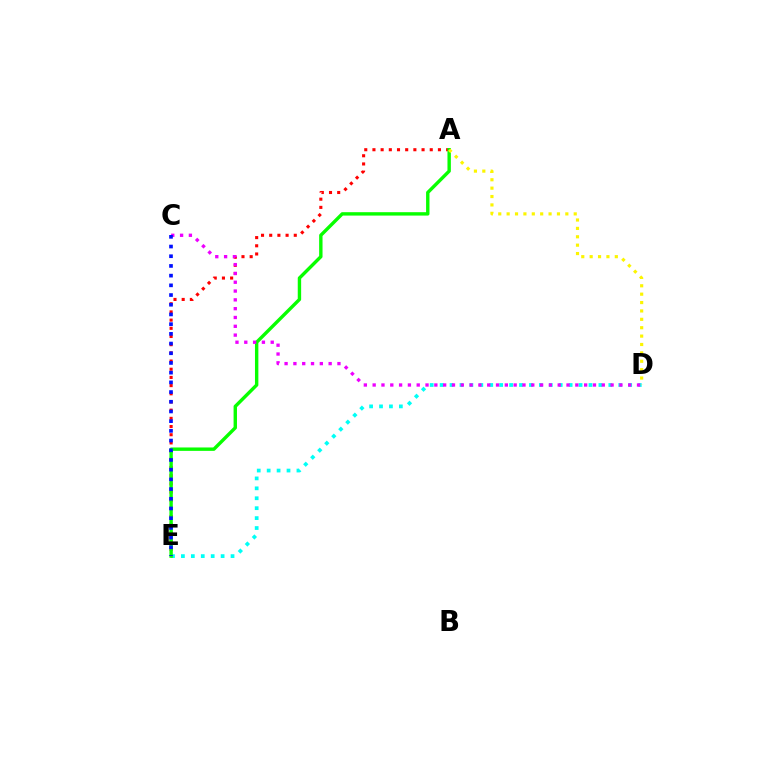{('A', 'E'): [{'color': '#ff0000', 'line_style': 'dotted', 'thickness': 2.22}, {'color': '#08ff00', 'line_style': 'solid', 'thickness': 2.45}], ('D', 'E'): [{'color': '#00fff6', 'line_style': 'dotted', 'thickness': 2.7}], ('C', 'D'): [{'color': '#ee00ff', 'line_style': 'dotted', 'thickness': 2.39}], ('A', 'D'): [{'color': '#fcf500', 'line_style': 'dotted', 'thickness': 2.28}], ('C', 'E'): [{'color': '#0010ff', 'line_style': 'dotted', 'thickness': 2.64}]}